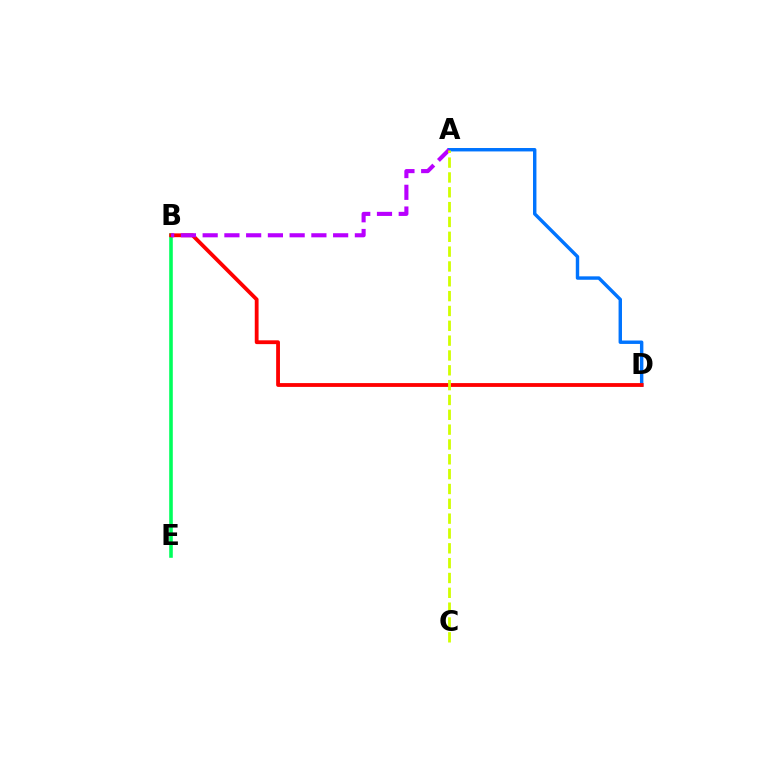{('B', 'E'): [{'color': '#00ff5c', 'line_style': 'solid', 'thickness': 2.59}], ('A', 'D'): [{'color': '#0074ff', 'line_style': 'solid', 'thickness': 2.46}], ('B', 'D'): [{'color': '#ff0000', 'line_style': 'solid', 'thickness': 2.74}], ('A', 'B'): [{'color': '#b900ff', 'line_style': 'dashed', 'thickness': 2.95}], ('A', 'C'): [{'color': '#d1ff00', 'line_style': 'dashed', 'thickness': 2.02}]}